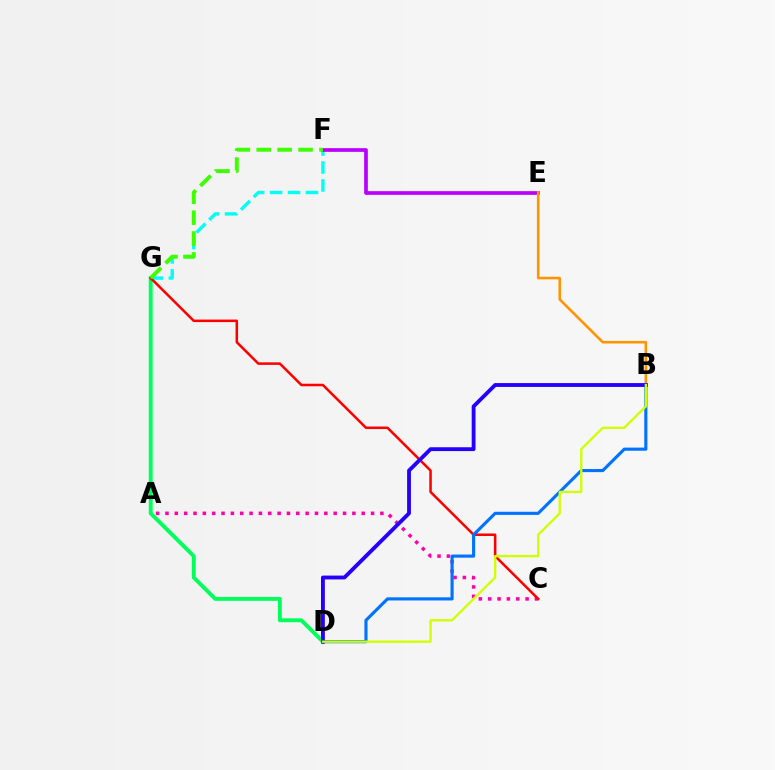{('F', 'G'): [{'color': '#00fff6', 'line_style': 'dashed', 'thickness': 2.44}, {'color': '#3dff00', 'line_style': 'dashed', 'thickness': 2.84}], ('D', 'G'): [{'color': '#00ff5c', 'line_style': 'solid', 'thickness': 2.81}], ('A', 'C'): [{'color': '#ff00ac', 'line_style': 'dotted', 'thickness': 2.54}], ('E', 'F'): [{'color': '#b900ff', 'line_style': 'solid', 'thickness': 2.65}], ('C', 'G'): [{'color': '#ff0000', 'line_style': 'solid', 'thickness': 1.82}], ('B', 'D'): [{'color': '#0074ff', 'line_style': 'solid', 'thickness': 2.26}, {'color': '#2500ff', 'line_style': 'solid', 'thickness': 2.77}, {'color': '#d1ff00', 'line_style': 'solid', 'thickness': 1.67}], ('B', 'E'): [{'color': '#ff9400', 'line_style': 'solid', 'thickness': 1.86}]}